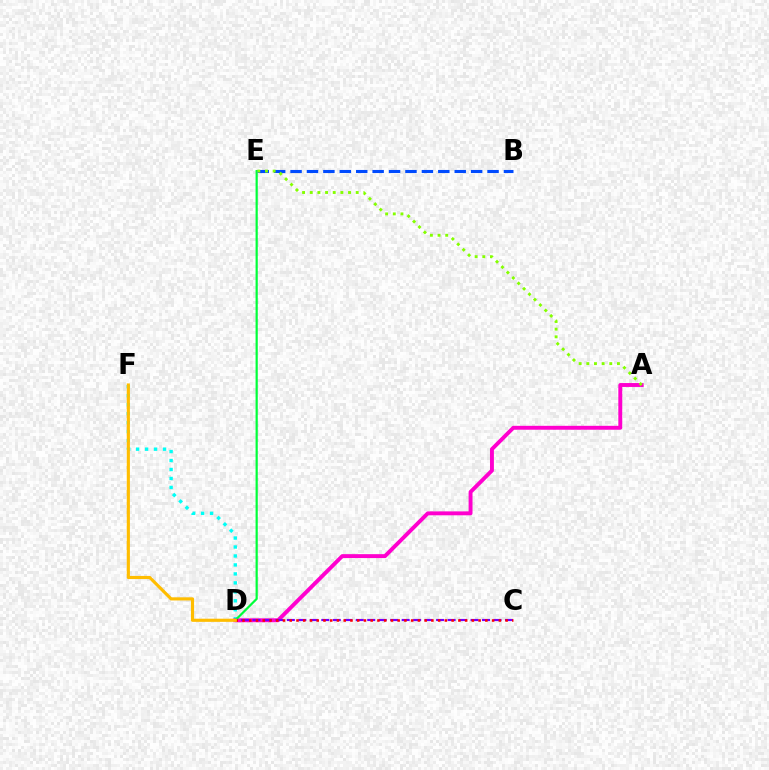{('D', 'F'): [{'color': '#00fff6', 'line_style': 'dotted', 'thickness': 2.44}, {'color': '#ffbd00', 'line_style': 'solid', 'thickness': 2.26}], ('A', 'D'): [{'color': '#ff00cf', 'line_style': 'solid', 'thickness': 2.81}], ('D', 'E'): [{'color': '#00ff39', 'line_style': 'solid', 'thickness': 1.59}], ('C', 'D'): [{'color': '#7200ff', 'line_style': 'dashed', 'thickness': 1.56}, {'color': '#ff0000', 'line_style': 'dotted', 'thickness': 1.83}], ('B', 'E'): [{'color': '#004bff', 'line_style': 'dashed', 'thickness': 2.23}], ('A', 'E'): [{'color': '#84ff00', 'line_style': 'dotted', 'thickness': 2.08}]}